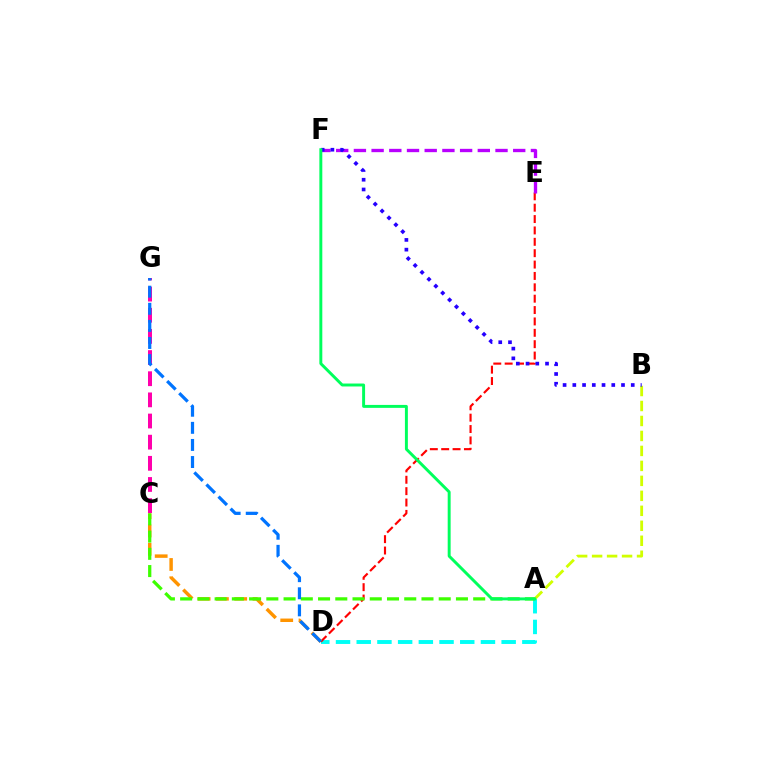{('A', 'D'): [{'color': '#00fff6', 'line_style': 'dashed', 'thickness': 2.81}], ('A', 'B'): [{'color': '#d1ff00', 'line_style': 'dashed', 'thickness': 2.03}], ('D', 'E'): [{'color': '#ff0000', 'line_style': 'dashed', 'thickness': 1.55}], ('E', 'F'): [{'color': '#b900ff', 'line_style': 'dashed', 'thickness': 2.4}], ('C', 'G'): [{'color': '#ff00ac', 'line_style': 'dashed', 'thickness': 2.87}], ('B', 'F'): [{'color': '#2500ff', 'line_style': 'dotted', 'thickness': 2.65}], ('C', 'D'): [{'color': '#ff9400', 'line_style': 'dashed', 'thickness': 2.49}], ('A', 'C'): [{'color': '#3dff00', 'line_style': 'dashed', 'thickness': 2.34}], ('A', 'F'): [{'color': '#00ff5c', 'line_style': 'solid', 'thickness': 2.12}], ('D', 'G'): [{'color': '#0074ff', 'line_style': 'dashed', 'thickness': 2.32}]}